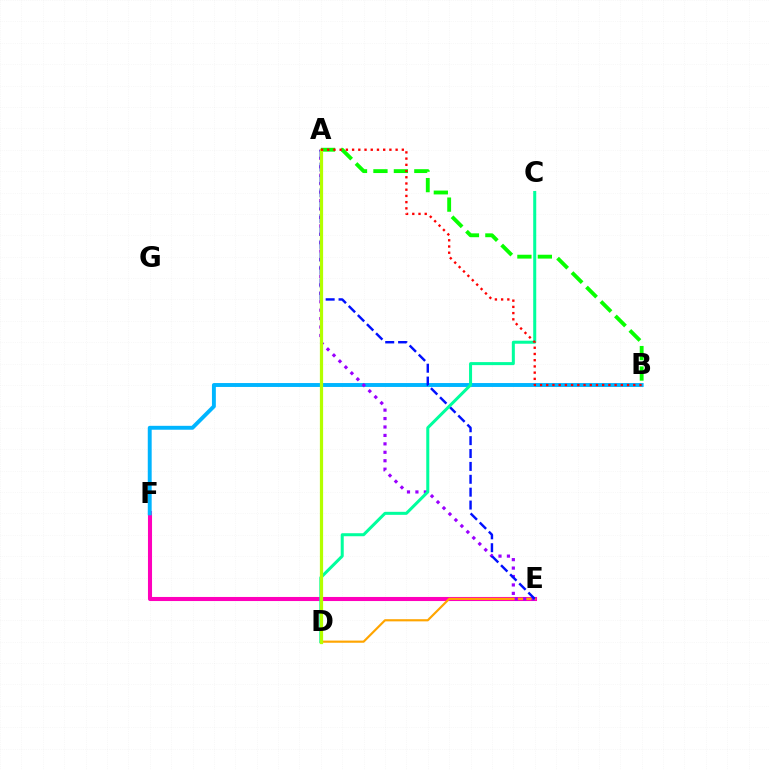{('E', 'F'): [{'color': '#ff00bd', 'line_style': 'solid', 'thickness': 2.93}], ('B', 'F'): [{'color': '#00b5ff', 'line_style': 'solid', 'thickness': 2.81}], ('A', 'B'): [{'color': '#08ff00', 'line_style': 'dashed', 'thickness': 2.78}, {'color': '#ff0000', 'line_style': 'dotted', 'thickness': 1.69}], ('D', 'E'): [{'color': '#ffa500', 'line_style': 'solid', 'thickness': 1.56}], ('A', 'E'): [{'color': '#9b00ff', 'line_style': 'dotted', 'thickness': 2.29}, {'color': '#0010ff', 'line_style': 'dashed', 'thickness': 1.75}], ('C', 'D'): [{'color': '#00ff9d', 'line_style': 'solid', 'thickness': 2.18}], ('A', 'D'): [{'color': '#b3ff00', 'line_style': 'solid', 'thickness': 2.32}]}